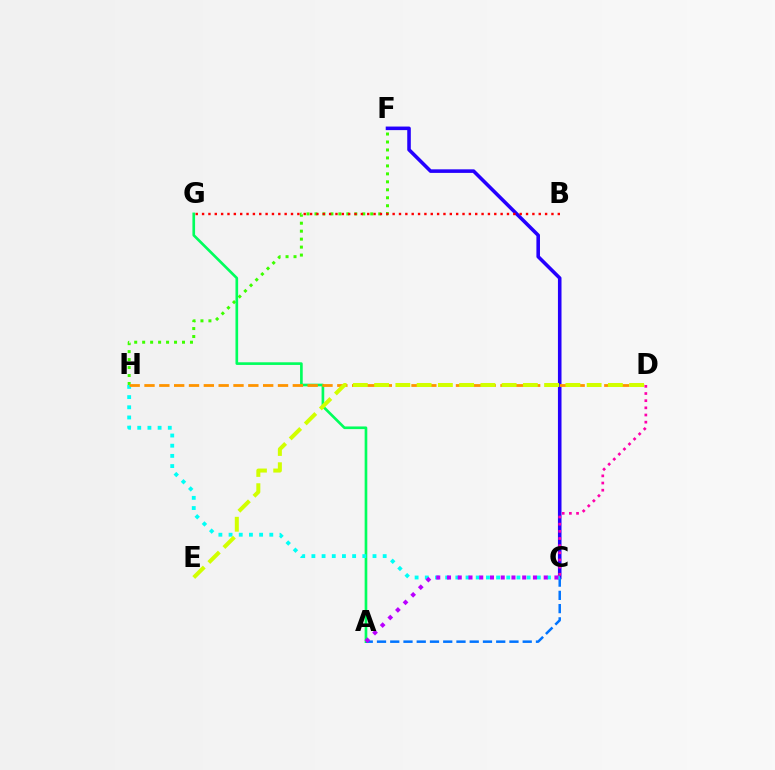{('C', 'F'): [{'color': '#2500ff', 'line_style': 'solid', 'thickness': 2.57}], ('F', 'H'): [{'color': '#3dff00', 'line_style': 'dotted', 'thickness': 2.16}], ('A', 'G'): [{'color': '#00ff5c', 'line_style': 'solid', 'thickness': 1.91}], ('B', 'G'): [{'color': '#ff0000', 'line_style': 'dotted', 'thickness': 1.73}], ('A', 'C'): [{'color': '#0074ff', 'line_style': 'dashed', 'thickness': 1.8}, {'color': '#b900ff', 'line_style': 'dotted', 'thickness': 2.92}], ('C', 'H'): [{'color': '#00fff6', 'line_style': 'dotted', 'thickness': 2.77}], ('D', 'H'): [{'color': '#ff9400', 'line_style': 'dashed', 'thickness': 2.02}], ('D', 'E'): [{'color': '#d1ff00', 'line_style': 'dashed', 'thickness': 2.89}], ('C', 'D'): [{'color': '#ff00ac', 'line_style': 'dotted', 'thickness': 1.95}]}